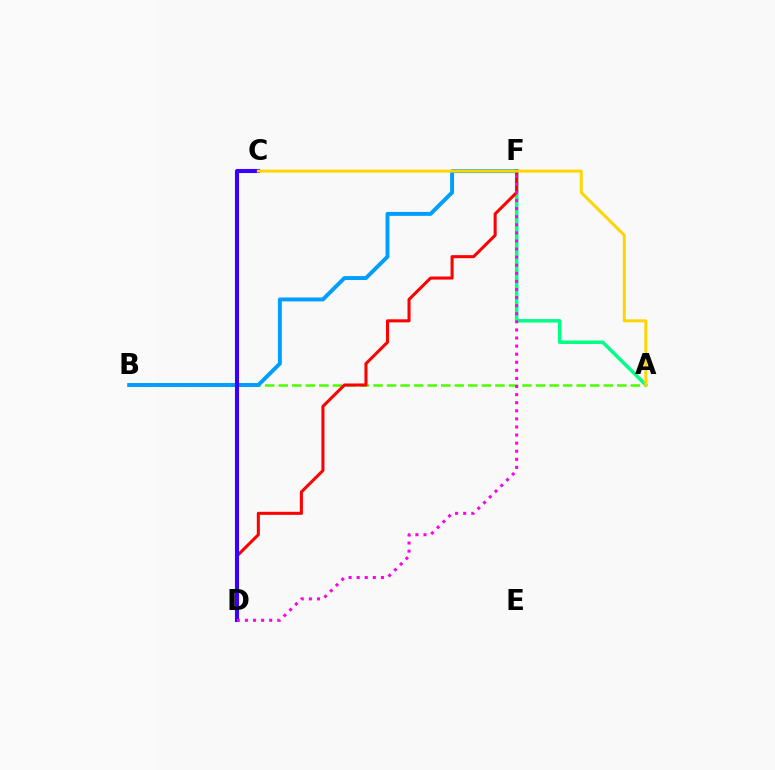{('A', 'B'): [{'color': '#4fff00', 'line_style': 'dashed', 'thickness': 1.84}], ('A', 'F'): [{'color': '#00ff86', 'line_style': 'solid', 'thickness': 2.52}], ('B', 'F'): [{'color': '#009eff', 'line_style': 'solid', 'thickness': 2.83}], ('D', 'F'): [{'color': '#ff0000', 'line_style': 'solid', 'thickness': 2.2}, {'color': '#ff00ed', 'line_style': 'dotted', 'thickness': 2.2}], ('C', 'D'): [{'color': '#3700ff', 'line_style': 'solid', 'thickness': 2.94}], ('A', 'C'): [{'color': '#ffd500', 'line_style': 'solid', 'thickness': 2.13}]}